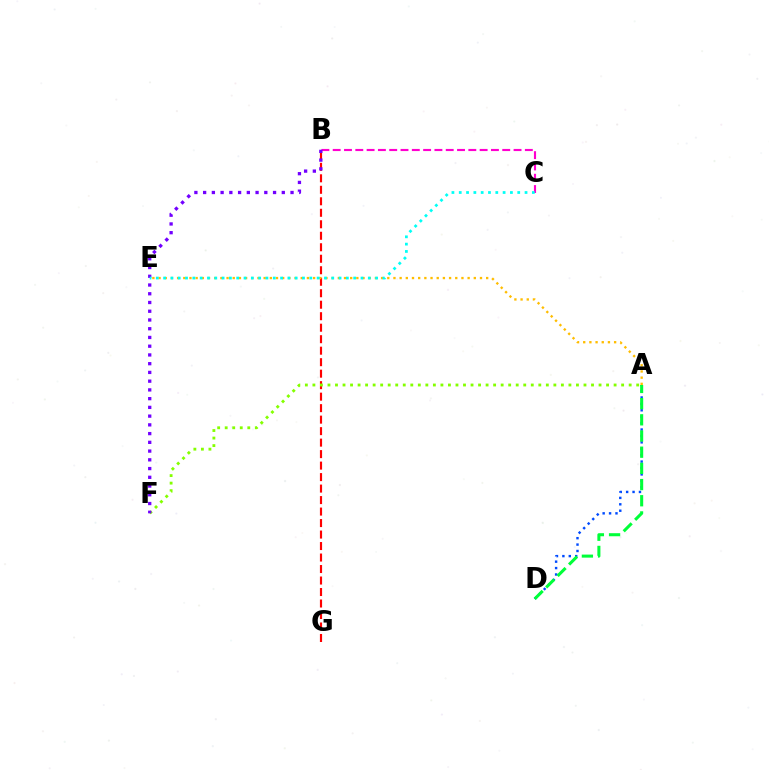{('A', 'D'): [{'color': '#004bff', 'line_style': 'dotted', 'thickness': 1.74}, {'color': '#00ff39', 'line_style': 'dashed', 'thickness': 2.2}], ('B', 'G'): [{'color': '#ff0000', 'line_style': 'dashed', 'thickness': 1.56}], ('B', 'C'): [{'color': '#ff00cf', 'line_style': 'dashed', 'thickness': 1.54}], ('A', 'F'): [{'color': '#84ff00', 'line_style': 'dotted', 'thickness': 2.05}], ('A', 'E'): [{'color': '#ffbd00', 'line_style': 'dotted', 'thickness': 1.68}], ('B', 'F'): [{'color': '#7200ff', 'line_style': 'dotted', 'thickness': 2.37}], ('C', 'E'): [{'color': '#00fff6', 'line_style': 'dotted', 'thickness': 1.99}]}